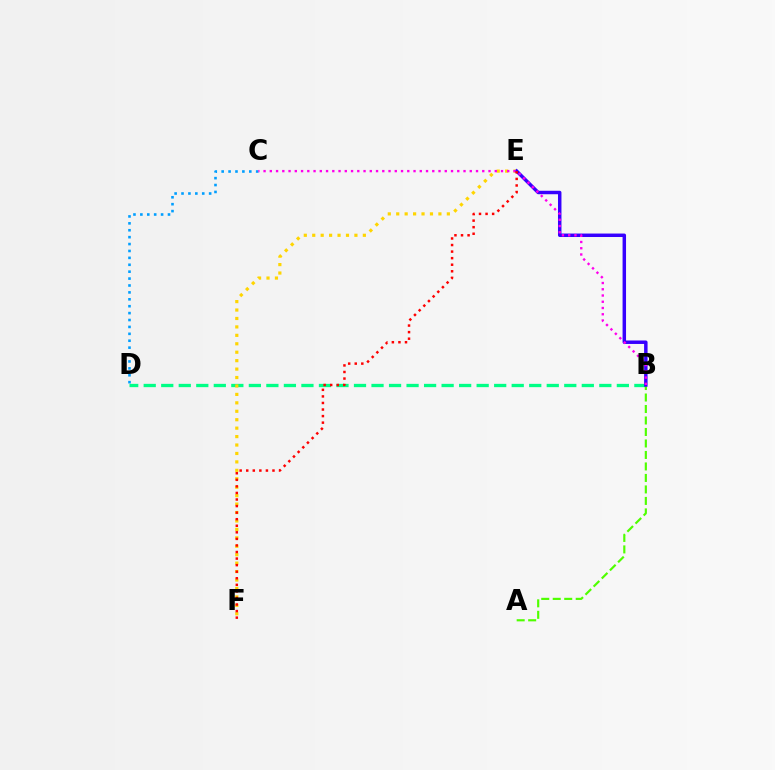{('B', 'D'): [{'color': '#00ff86', 'line_style': 'dashed', 'thickness': 2.38}], ('C', 'D'): [{'color': '#009eff', 'line_style': 'dotted', 'thickness': 1.88}], ('E', 'F'): [{'color': '#ffd500', 'line_style': 'dotted', 'thickness': 2.29}, {'color': '#ff0000', 'line_style': 'dotted', 'thickness': 1.78}], ('A', 'B'): [{'color': '#4fff00', 'line_style': 'dashed', 'thickness': 1.56}], ('B', 'E'): [{'color': '#3700ff', 'line_style': 'solid', 'thickness': 2.5}], ('B', 'C'): [{'color': '#ff00ed', 'line_style': 'dotted', 'thickness': 1.7}]}